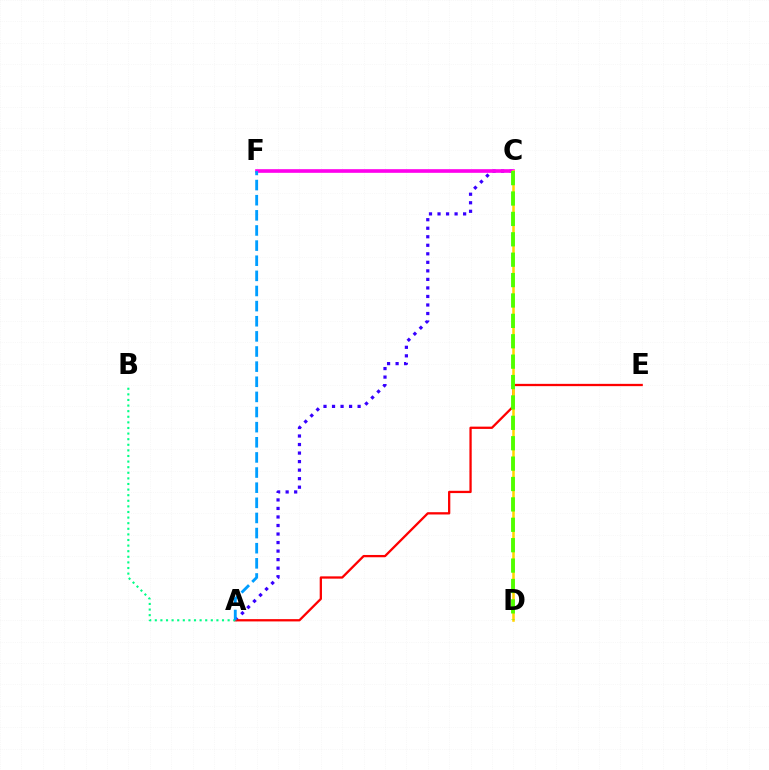{('A', 'C'): [{'color': '#3700ff', 'line_style': 'dotted', 'thickness': 2.32}], ('A', 'E'): [{'color': '#ff0000', 'line_style': 'solid', 'thickness': 1.65}], ('C', 'F'): [{'color': '#ff00ed', 'line_style': 'solid', 'thickness': 2.62}], ('A', 'B'): [{'color': '#00ff86', 'line_style': 'dotted', 'thickness': 1.52}], ('A', 'F'): [{'color': '#009eff', 'line_style': 'dashed', 'thickness': 2.06}], ('C', 'D'): [{'color': '#ffd500', 'line_style': 'solid', 'thickness': 1.83}, {'color': '#4fff00', 'line_style': 'dashed', 'thickness': 2.77}]}